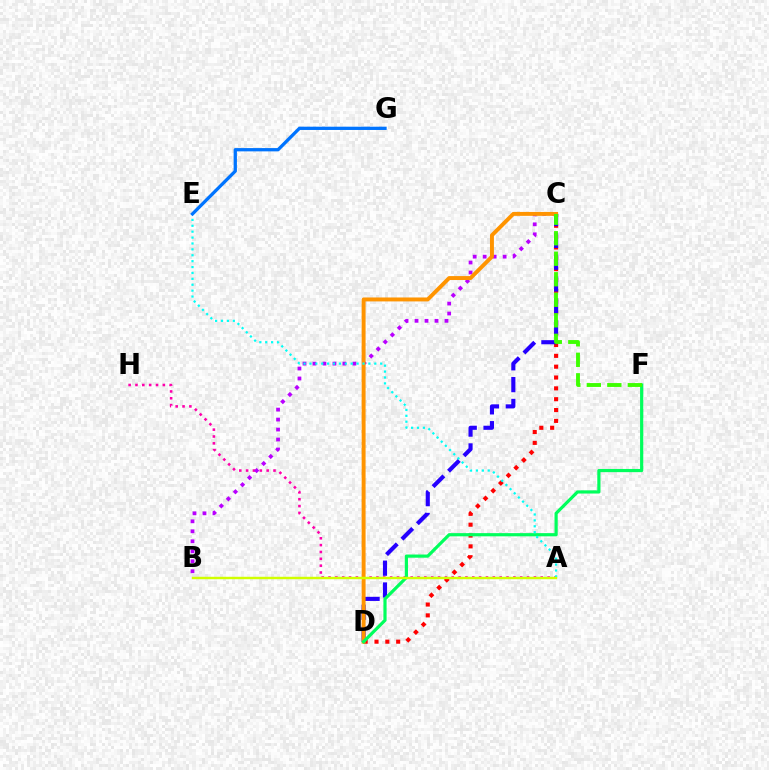{('C', 'D'): [{'color': '#ff0000', 'line_style': 'dotted', 'thickness': 2.95}, {'color': '#2500ff', 'line_style': 'dashed', 'thickness': 2.96}, {'color': '#ff9400', 'line_style': 'solid', 'thickness': 2.83}], ('A', 'H'): [{'color': '#ff00ac', 'line_style': 'dotted', 'thickness': 1.86}], ('B', 'C'): [{'color': '#b900ff', 'line_style': 'dotted', 'thickness': 2.71}], ('D', 'F'): [{'color': '#00ff5c', 'line_style': 'solid', 'thickness': 2.29}], ('A', 'E'): [{'color': '#00fff6', 'line_style': 'dotted', 'thickness': 1.6}], ('E', 'G'): [{'color': '#0074ff', 'line_style': 'solid', 'thickness': 2.36}], ('A', 'B'): [{'color': '#d1ff00', 'line_style': 'solid', 'thickness': 1.76}], ('C', 'F'): [{'color': '#3dff00', 'line_style': 'dashed', 'thickness': 2.79}]}